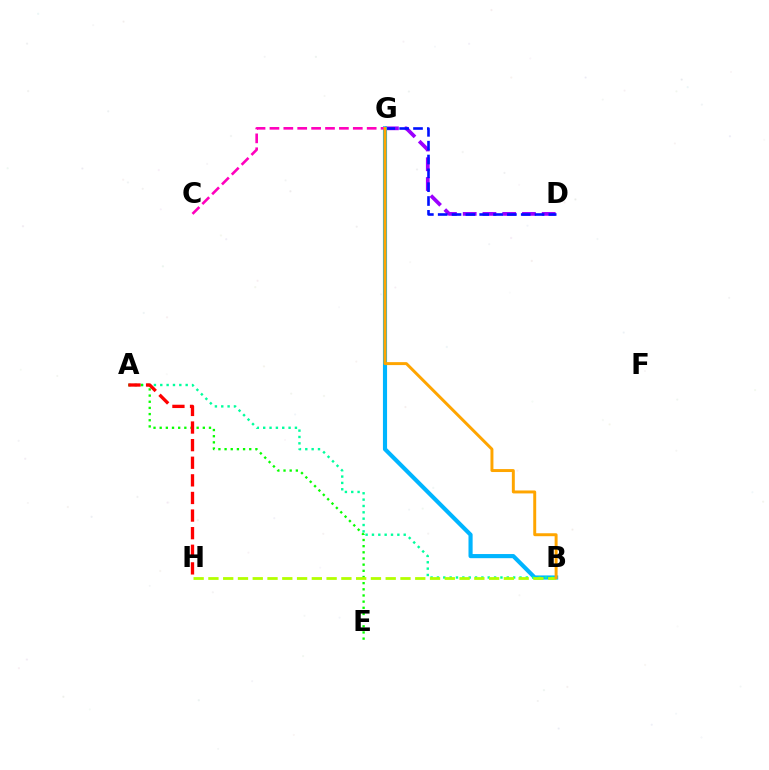{('D', 'G'): [{'color': '#9b00ff', 'line_style': 'dashed', 'thickness': 2.68}, {'color': '#0010ff', 'line_style': 'dashed', 'thickness': 1.88}], ('B', 'G'): [{'color': '#00b5ff', 'line_style': 'solid', 'thickness': 2.98}, {'color': '#ffa500', 'line_style': 'solid', 'thickness': 2.13}], ('A', 'B'): [{'color': '#00ff9d', 'line_style': 'dotted', 'thickness': 1.73}], ('C', 'G'): [{'color': '#ff00bd', 'line_style': 'dashed', 'thickness': 1.89}], ('A', 'E'): [{'color': '#08ff00', 'line_style': 'dotted', 'thickness': 1.67}], ('A', 'H'): [{'color': '#ff0000', 'line_style': 'dashed', 'thickness': 2.39}], ('B', 'H'): [{'color': '#b3ff00', 'line_style': 'dashed', 'thickness': 2.01}]}